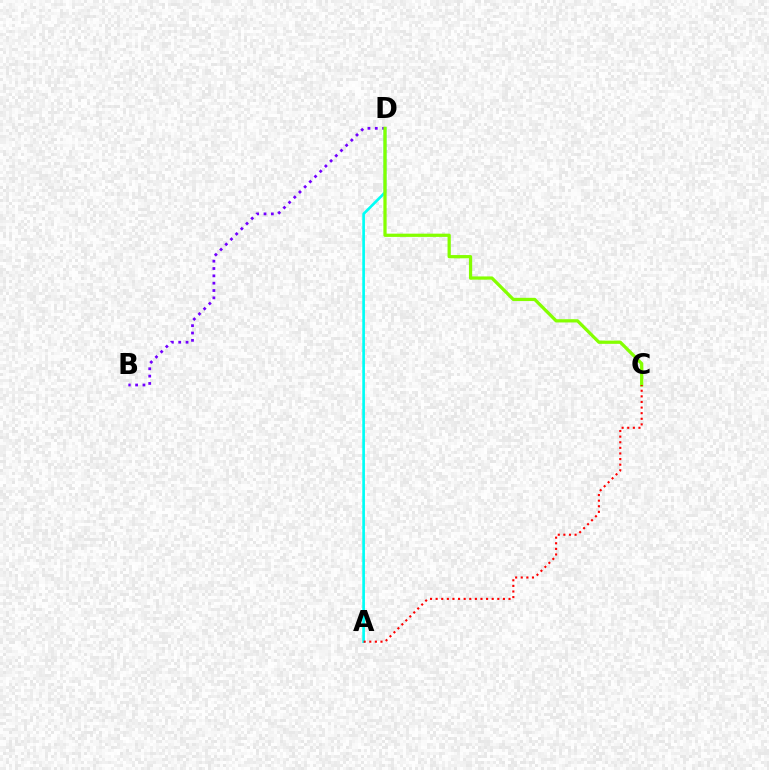{('A', 'D'): [{'color': '#00fff6', 'line_style': 'solid', 'thickness': 1.93}], ('B', 'D'): [{'color': '#7200ff', 'line_style': 'dotted', 'thickness': 1.99}], ('C', 'D'): [{'color': '#84ff00', 'line_style': 'solid', 'thickness': 2.33}], ('A', 'C'): [{'color': '#ff0000', 'line_style': 'dotted', 'thickness': 1.52}]}